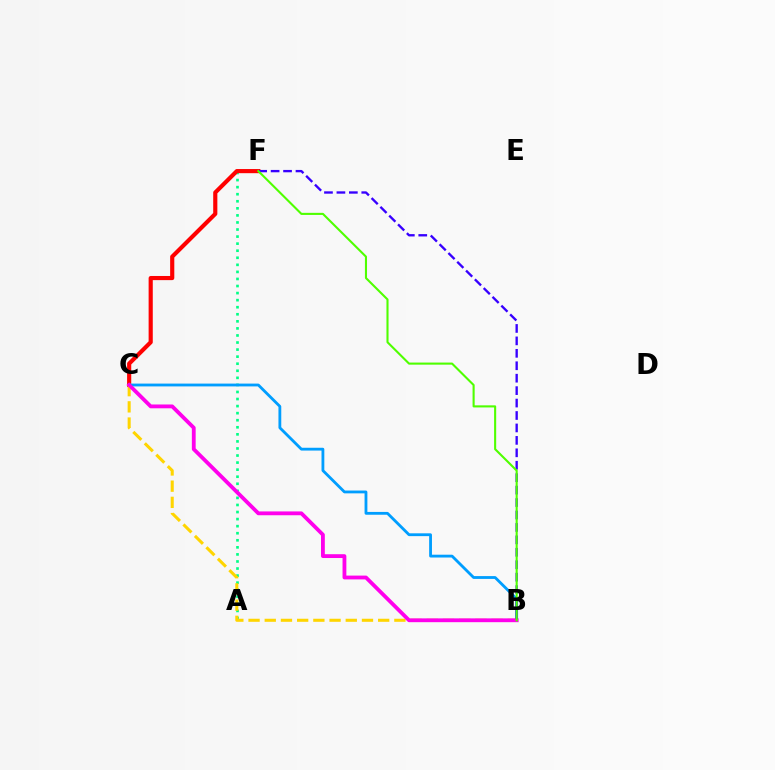{('A', 'F'): [{'color': '#00ff86', 'line_style': 'dotted', 'thickness': 1.92}], ('C', 'F'): [{'color': '#ff0000', 'line_style': 'solid', 'thickness': 2.99}], ('B', 'C'): [{'color': '#009eff', 'line_style': 'solid', 'thickness': 2.03}, {'color': '#ffd500', 'line_style': 'dashed', 'thickness': 2.2}, {'color': '#ff00ed', 'line_style': 'solid', 'thickness': 2.75}], ('B', 'F'): [{'color': '#3700ff', 'line_style': 'dashed', 'thickness': 1.69}, {'color': '#4fff00', 'line_style': 'solid', 'thickness': 1.51}]}